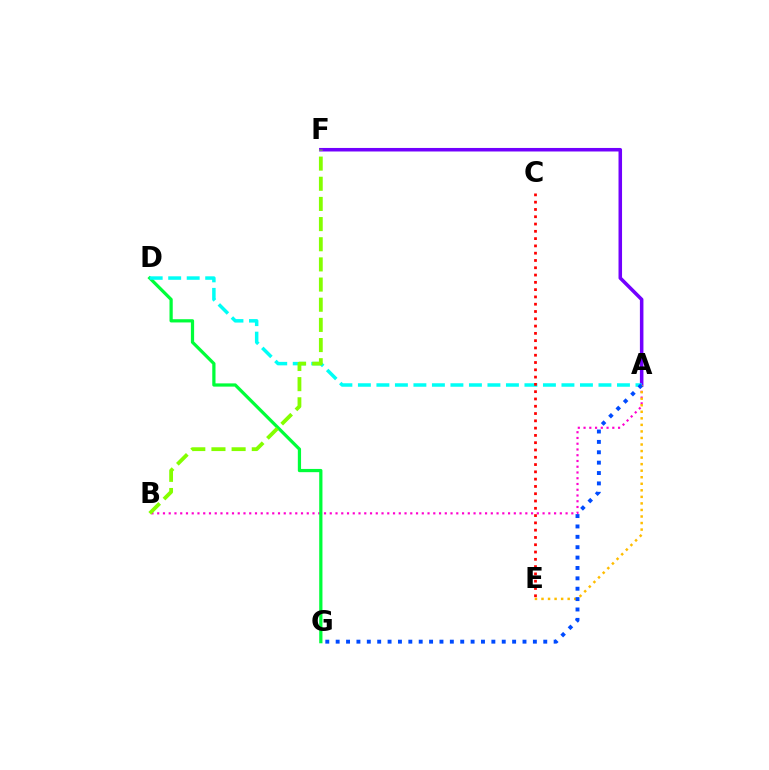{('A', 'B'): [{'color': '#ff00cf', 'line_style': 'dotted', 'thickness': 1.56}], ('D', 'G'): [{'color': '#00ff39', 'line_style': 'solid', 'thickness': 2.33}], ('A', 'F'): [{'color': '#7200ff', 'line_style': 'solid', 'thickness': 2.55}], ('A', 'D'): [{'color': '#00fff6', 'line_style': 'dashed', 'thickness': 2.51}], ('A', 'E'): [{'color': '#ffbd00', 'line_style': 'dotted', 'thickness': 1.78}], ('C', 'E'): [{'color': '#ff0000', 'line_style': 'dotted', 'thickness': 1.98}], ('A', 'G'): [{'color': '#004bff', 'line_style': 'dotted', 'thickness': 2.82}], ('B', 'F'): [{'color': '#84ff00', 'line_style': 'dashed', 'thickness': 2.74}]}